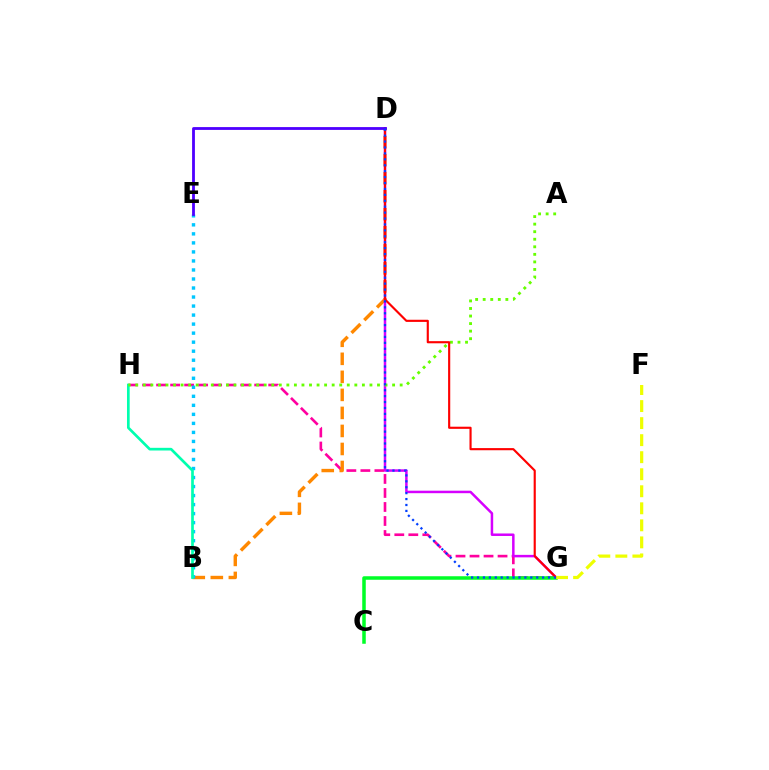{('G', 'H'): [{'color': '#ff00a0', 'line_style': 'dashed', 'thickness': 1.9}], ('B', 'D'): [{'color': '#ff8800', 'line_style': 'dashed', 'thickness': 2.45}], ('B', 'E'): [{'color': '#00c7ff', 'line_style': 'dotted', 'thickness': 2.45}], ('B', 'H'): [{'color': '#00ffaf', 'line_style': 'solid', 'thickness': 1.93}], ('D', 'G'): [{'color': '#d600ff', 'line_style': 'solid', 'thickness': 1.8}, {'color': '#ff0000', 'line_style': 'solid', 'thickness': 1.54}, {'color': '#003fff', 'line_style': 'dotted', 'thickness': 1.61}], ('C', 'G'): [{'color': '#00ff27', 'line_style': 'solid', 'thickness': 2.54}], ('A', 'H'): [{'color': '#66ff00', 'line_style': 'dotted', 'thickness': 2.05}], ('F', 'G'): [{'color': '#eeff00', 'line_style': 'dashed', 'thickness': 2.31}], ('D', 'E'): [{'color': '#4f00ff', 'line_style': 'solid', 'thickness': 2.03}]}